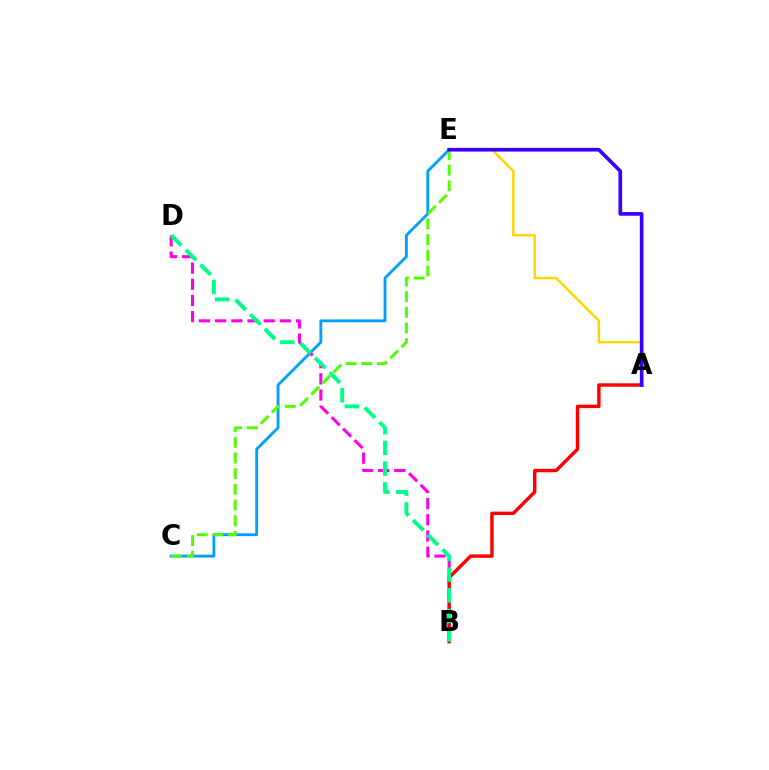{('C', 'E'): [{'color': '#009eff', 'line_style': 'solid', 'thickness': 2.03}, {'color': '#4fff00', 'line_style': 'dashed', 'thickness': 2.13}], ('B', 'D'): [{'color': '#ff00ed', 'line_style': 'dashed', 'thickness': 2.2}, {'color': '#00ff86', 'line_style': 'dashed', 'thickness': 2.82}], ('A', 'B'): [{'color': '#ff0000', 'line_style': 'solid', 'thickness': 2.46}], ('A', 'E'): [{'color': '#ffd500', 'line_style': 'solid', 'thickness': 1.73}, {'color': '#3700ff', 'line_style': 'solid', 'thickness': 2.64}]}